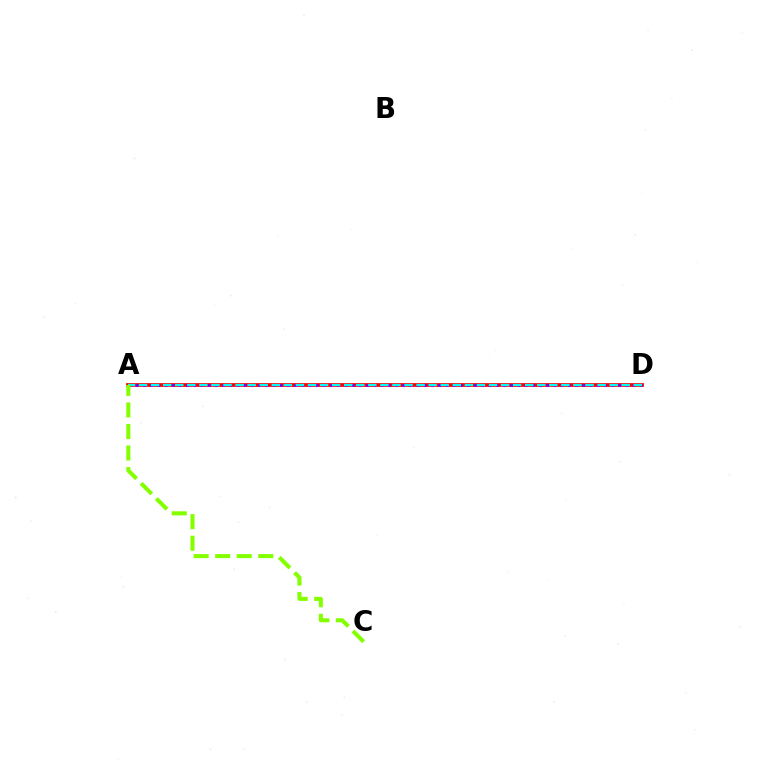{('A', 'D'): [{'color': '#ff0000', 'line_style': 'solid', 'thickness': 2.71}, {'color': '#7200ff', 'line_style': 'dotted', 'thickness': 1.96}, {'color': '#00fff6', 'line_style': 'dashed', 'thickness': 1.64}], ('A', 'C'): [{'color': '#84ff00', 'line_style': 'dashed', 'thickness': 2.93}]}